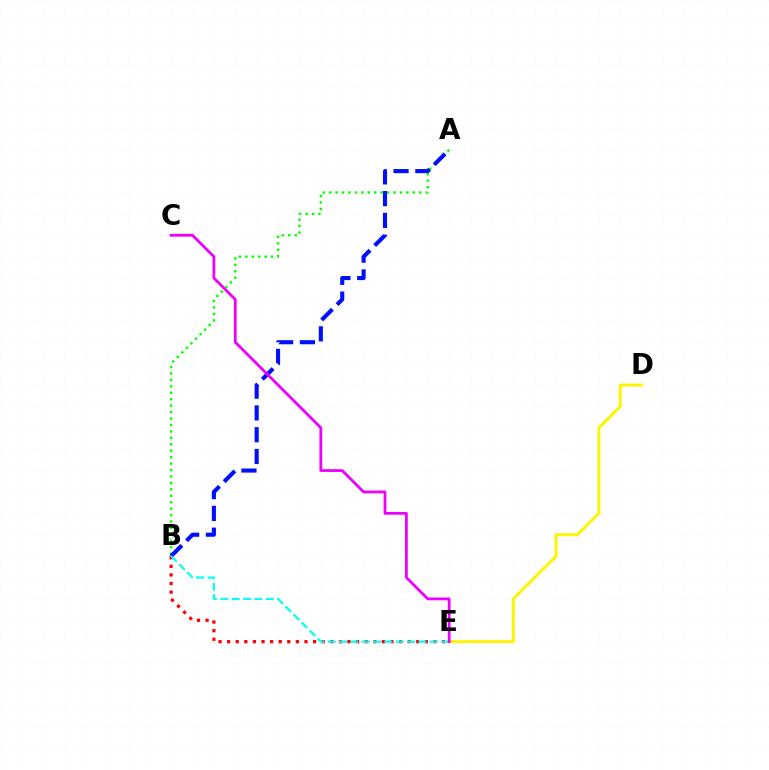{('A', 'B'): [{'color': '#08ff00', 'line_style': 'dotted', 'thickness': 1.75}, {'color': '#0010ff', 'line_style': 'dashed', 'thickness': 2.96}], ('B', 'E'): [{'color': '#ff0000', 'line_style': 'dotted', 'thickness': 2.34}, {'color': '#00fff6', 'line_style': 'dashed', 'thickness': 1.54}], ('D', 'E'): [{'color': '#fcf500', 'line_style': 'solid', 'thickness': 2.11}], ('C', 'E'): [{'color': '#ee00ff', 'line_style': 'solid', 'thickness': 2.0}]}